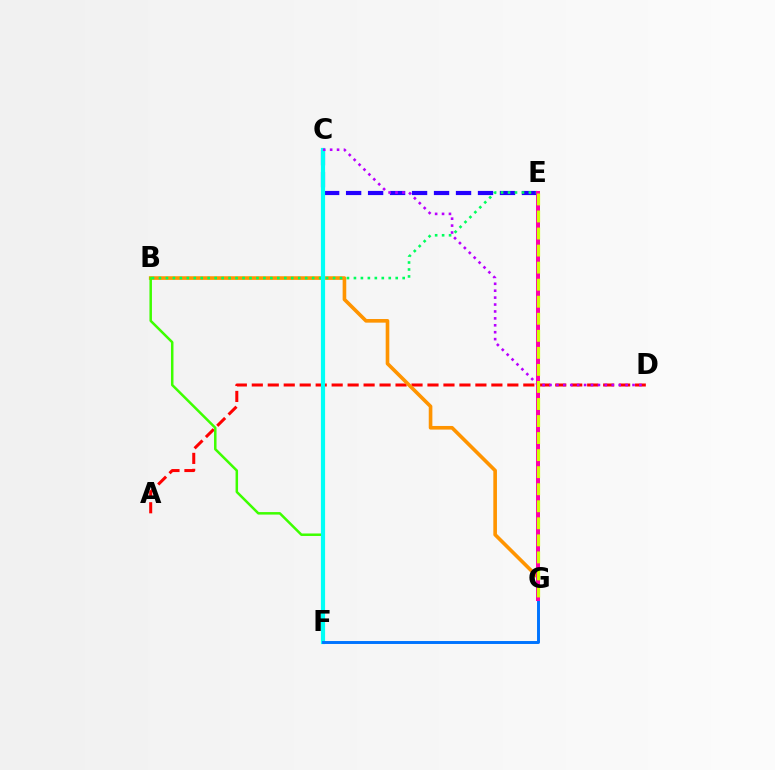{('A', 'D'): [{'color': '#ff0000', 'line_style': 'dashed', 'thickness': 2.17}], ('B', 'G'): [{'color': '#ff9400', 'line_style': 'solid', 'thickness': 2.61}], ('C', 'E'): [{'color': '#2500ff', 'line_style': 'dashed', 'thickness': 2.99}], ('B', 'F'): [{'color': '#3dff00', 'line_style': 'solid', 'thickness': 1.8}], ('B', 'E'): [{'color': '#00ff5c', 'line_style': 'dotted', 'thickness': 1.89}], ('C', 'F'): [{'color': '#00fff6', 'line_style': 'solid', 'thickness': 3.0}], ('C', 'D'): [{'color': '#b900ff', 'line_style': 'dotted', 'thickness': 1.88}], ('F', 'G'): [{'color': '#0074ff', 'line_style': 'solid', 'thickness': 2.12}], ('E', 'G'): [{'color': '#ff00ac', 'line_style': 'solid', 'thickness': 2.88}, {'color': '#d1ff00', 'line_style': 'dashed', 'thickness': 2.32}]}